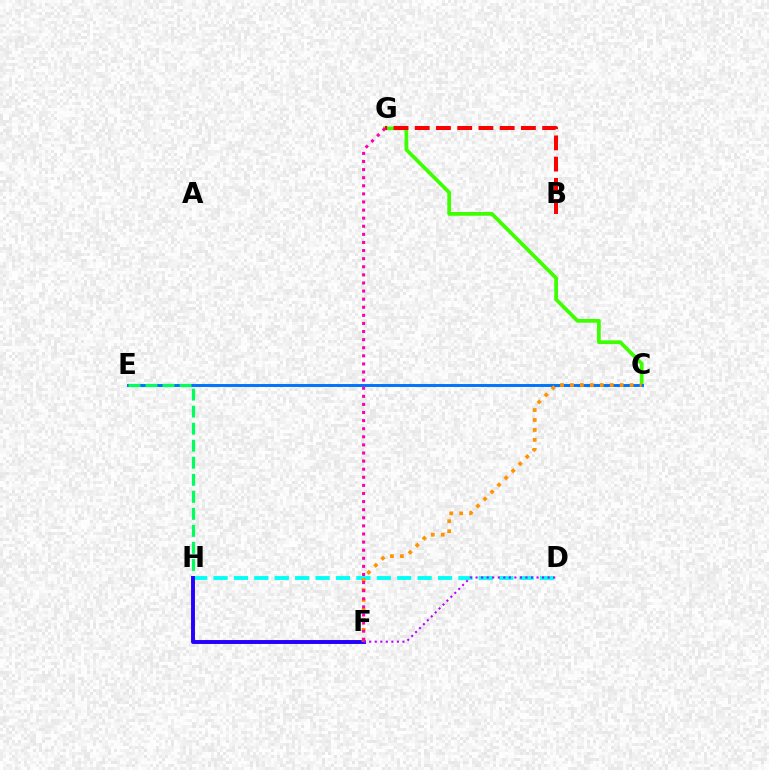{('C', 'G'): [{'color': '#3dff00', 'line_style': 'solid', 'thickness': 2.7}], ('B', 'G'): [{'color': '#ff0000', 'line_style': 'dashed', 'thickness': 2.89}], ('C', 'E'): [{'color': '#d1ff00', 'line_style': 'dashed', 'thickness': 1.87}, {'color': '#0074ff', 'line_style': 'solid', 'thickness': 2.11}], ('E', 'H'): [{'color': '#00ff5c', 'line_style': 'dashed', 'thickness': 2.31}], ('D', 'H'): [{'color': '#00fff6', 'line_style': 'dashed', 'thickness': 2.77}], ('F', 'H'): [{'color': '#2500ff', 'line_style': 'solid', 'thickness': 2.82}], ('C', 'F'): [{'color': '#ff9400', 'line_style': 'dotted', 'thickness': 2.7}], ('D', 'F'): [{'color': '#b900ff', 'line_style': 'dotted', 'thickness': 1.51}], ('F', 'G'): [{'color': '#ff00ac', 'line_style': 'dotted', 'thickness': 2.2}]}